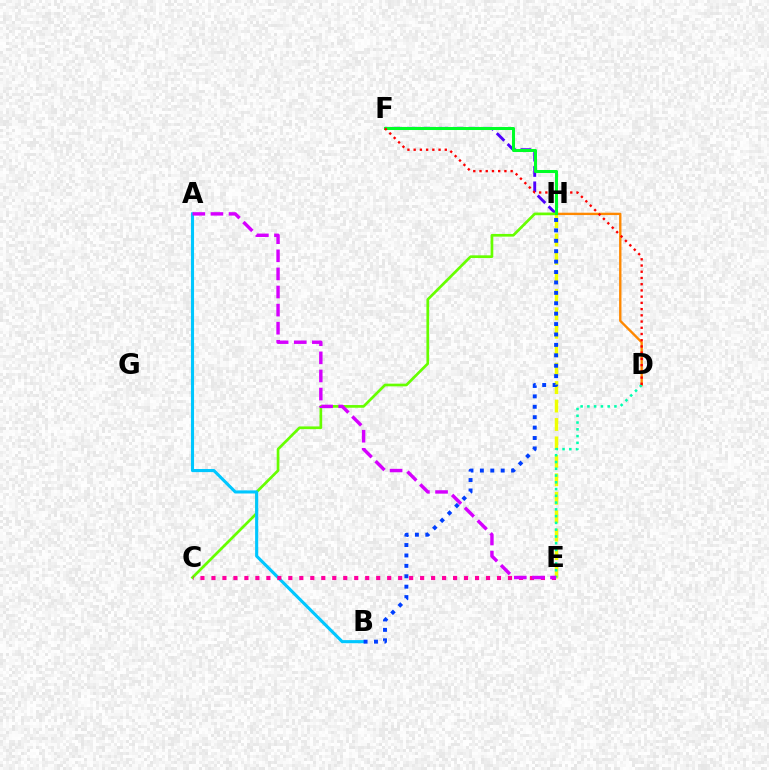{('F', 'H'): [{'color': '#4f00ff', 'line_style': 'dashed', 'thickness': 2.08}, {'color': '#00ff27', 'line_style': 'solid', 'thickness': 2.18}], ('C', 'H'): [{'color': '#66ff00', 'line_style': 'solid', 'thickness': 1.94}], ('D', 'H'): [{'color': '#ff8800', 'line_style': 'solid', 'thickness': 1.7}], ('A', 'B'): [{'color': '#00c7ff', 'line_style': 'solid', 'thickness': 2.24}], ('E', 'H'): [{'color': '#eeff00', 'line_style': 'dashed', 'thickness': 2.51}], ('D', 'E'): [{'color': '#00ffaf', 'line_style': 'dotted', 'thickness': 1.84}], ('C', 'E'): [{'color': '#ff00a0', 'line_style': 'dotted', 'thickness': 2.98}], ('A', 'E'): [{'color': '#d600ff', 'line_style': 'dashed', 'thickness': 2.46}], ('B', 'H'): [{'color': '#003fff', 'line_style': 'dotted', 'thickness': 2.83}], ('D', 'F'): [{'color': '#ff0000', 'line_style': 'dotted', 'thickness': 1.69}]}